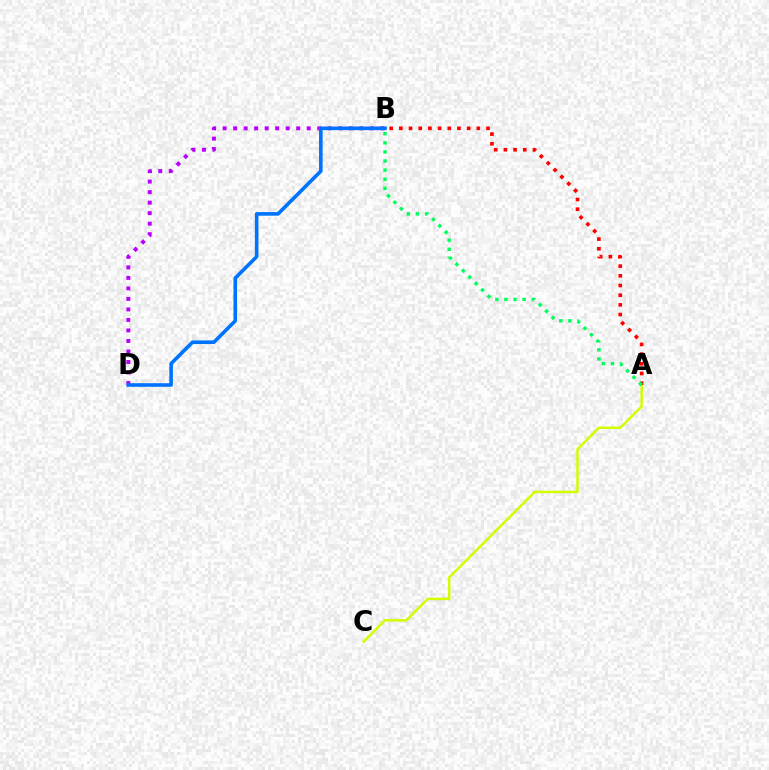{('A', 'C'): [{'color': '#d1ff00', 'line_style': 'solid', 'thickness': 1.79}], ('B', 'D'): [{'color': '#b900ff', 'line_style': 'dotted', 'thickness': 2.86}, {'color': '#0074ff', 'line_style': 'solid', 'thickness': 2.61}], ('A', 'B'): [{'color': '#ff0000', 'line_style': 'dotted', 'thickness': 2.63}, {'color': '#00ff5c', 'line_style': 'dotted', 'thickness': 2.47}]}